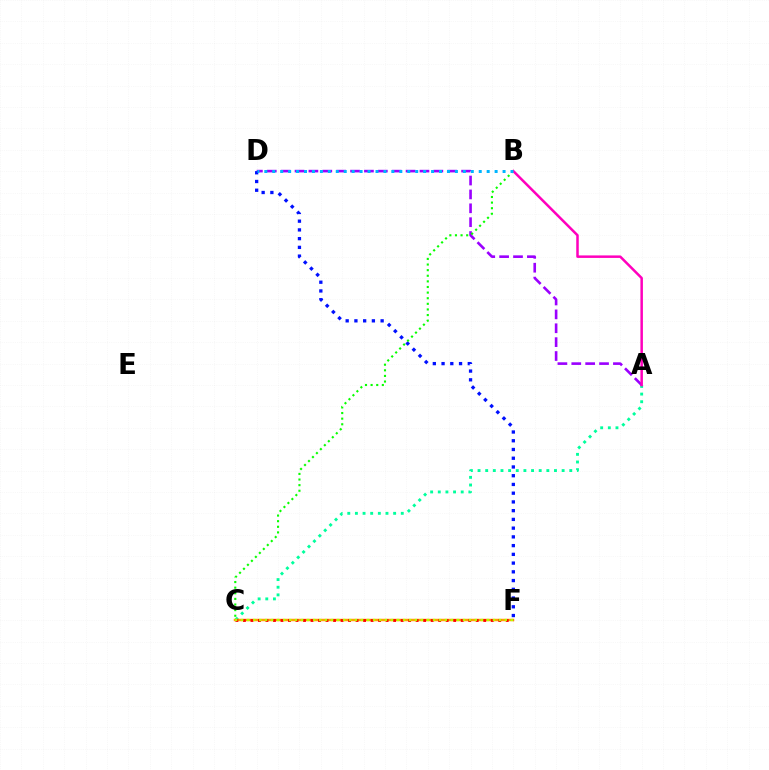{('A', 'C'): [{'color': '#00ff9d', 'line_style': 'dotted', 'thickness': 2.08}], ('C', 'F'): [{'color': '#ffa500', 'line_style': 'solid', 'thickness': 1.79}, {'color': '#ff0000', 'line_style': 'dotted', 'thickness': 2.04}, {'color': '#b3ff00', 'line_style': 'dotted', 'thickness': 1.63}], ('A', 'D'): [{'color': '#9b00ff', 'line_style': 'dashed', 'thickness': 1.89}], ('D', 'F'): [{'color': '#0010ff', 'line_style': 'dotted', 'thickness': 2.37}], ('B', 'C'): [{'color': '#08ff00', 'line_style': 'dotted', 'thickness': 1.53}], ('A', 'B'): [{'color': '#ff00bd', 'line_style': 'solid', 'thickness': 1.8}], ('B', 'D'): [{'color': '#00b5ff', 'line_style': 'dotted', 'thickness': 2.16}]}